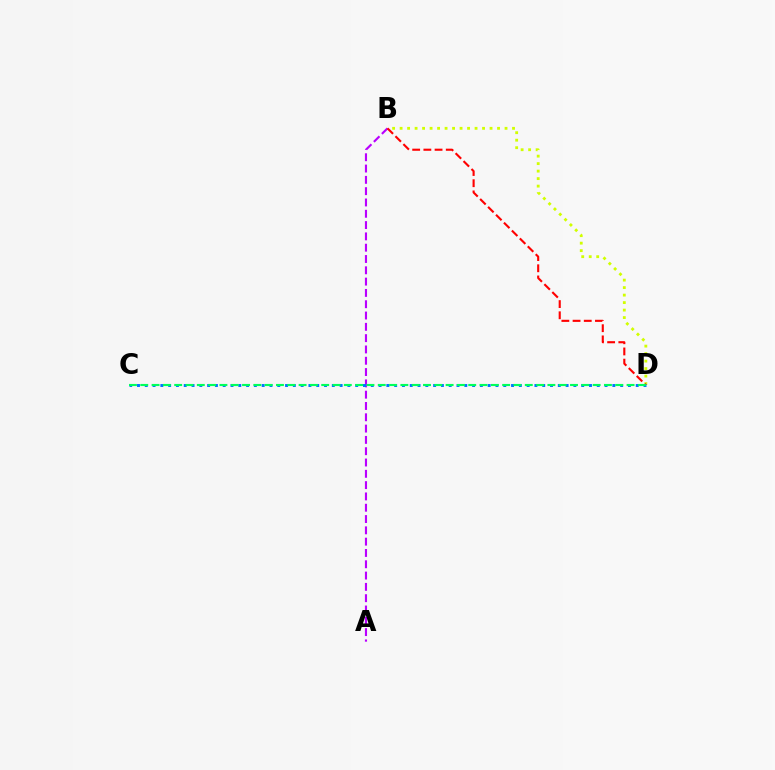{('A', 'B'): [{'color': '#b900ff', 'line_style': 'dashed', 'thickness': 1.54}], ('B', 'D'): [{'color': '#d1ff00', 'line_style': 'dotted', 'thickness': 2.04}, {'color': '#ff0000', 'line_style': 'dashed', 'thickness': 1.52}], ('C', 'D'): [{'color': '#0074ff', 'line_style': 'dotted', 'thickness': 2.12}, {'color': '#00ff5c', 'line_style': 'dashed', 'thickness': 1.54}]}